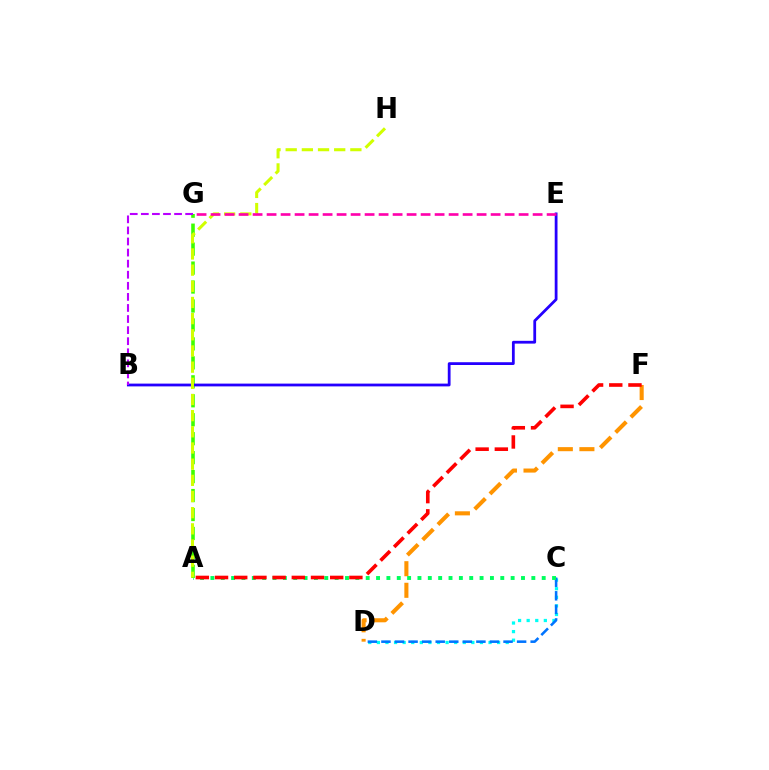{('A', 'G'): [{'color': '#3dff00', 'line_style': 'dashed', 'thickness': 2.58}], ('C', 'D'): [{'color': '#00fff6', 'line_style': 'dotted', 'thickness': 2.33}, {'color': '#0074ff', 'line_style': 'dashed', 'thickness': 1.84}], ('D', 'F'): [{'color': '#ff9400', 'line_style': 'dashed', 'thickness': 2.93}], ('B', 'E'): [{'color': '#2500ff', 'line_style': 'solid', 'thickness': 2.0}], ('A', 'C'): [{'color': '#00ff5c', 'line_style': 'dotted', 'thickness': 2.81}], ('A', 'F'): [{'color': '#ff0000', 'line_style': 'dashed', 'thickness': 2.61}], ('A', 'H'): [{'color': '#d1ff00', 'line_style': 'dashed', 'thickness': 2.2}], ('B', 'G'): [{'color': '#b900ff', 'line_style': 'dashed', 'thickness': 1.5}], ('E', 'G'): [{'color': '#ff00ac', 'line_style': 'dashed', 'thickness': 1.9}]}